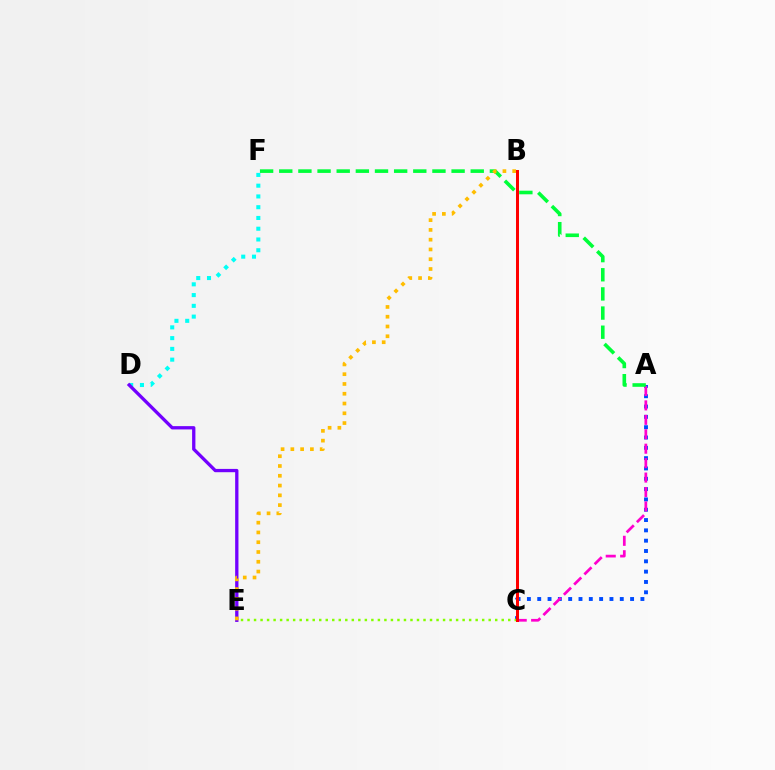{('D', 'F'): [{'color': '#00fff6', 'line_style': 'dotted', 'thickness': 2.92}], ('A', 'C'): [{'color': '#004bff', 'line_style': 'dotted', 'thickness': 2.8}, {'color': '#ff00cf', 'line_style': 'dashed', 'thickness': 1.96}], ('D', 'E'): [{'color': '#7200ff', 'line_style': 'solid', 'thickness': 2.38}], ('A', 'F'): [{'color': '#00ff39', 'line_style': 'dashed', 'thickness': 2.6}], ('C', 'E'): [{'color': '#84ff00', 'line_style': 'dotted', 'thickness': 1.77}], ('B', 'E'): [{'color': '#ffbd00', 'line_style': 'dotted', 'thickness': 2.66}], ('B', 'C'): [{'color': '#ff0000', 'line_style': 'solid', 'thickness': 2.16}]}